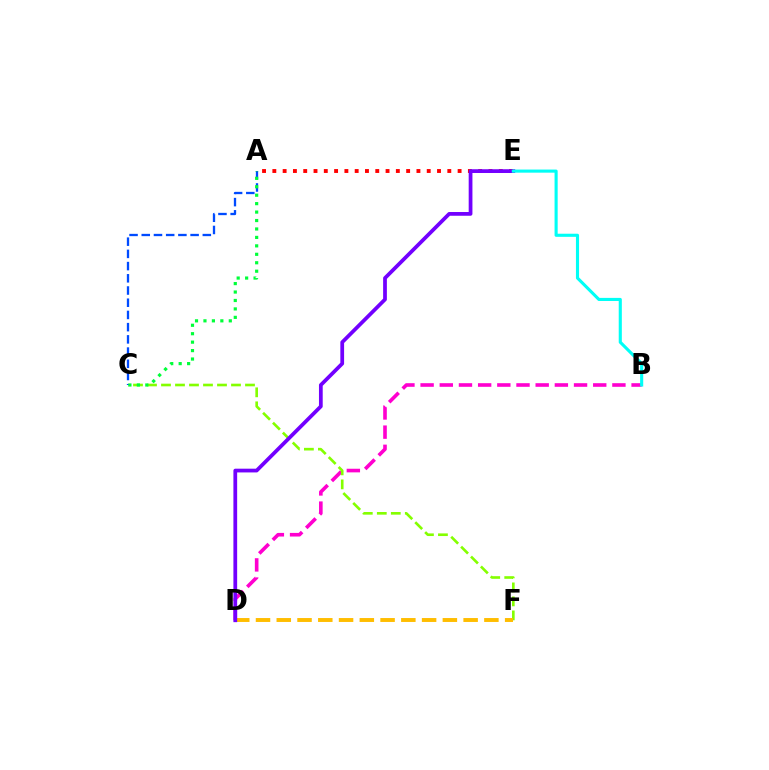{('B', 'D'): [{'color': '#ff00cf', 'line_style': 'dashed', 'thickness': 2.61}], ('C', 'F'): [{'color': '#84ff00', 'line_style': 'dashed', 'thickness': 1.9}], ('A', 'C'): [{'color': '#004bff', 'line_style': 'dashed', 'thickness': 1.66}, {'color': '#00ff39', 'line_style': 'dotted', 'thickness': 2.29}], ('A', 'E'): [{'color': '#ff0000', 'line_style': 'dotted', 'thickness': 2.8}], ('D', 'F'): [{'color': '#ffbd00', 'line_style': 'dashed', 'thickness': 2.82}], ('D', 'E'): [{'color': '#7200ff', 'line_style': 'solid', 'thickness': 2.7}], ('B', 'E'): [{'color': '#00fff6', 'line_style': 'solid', 'thickness': 2.24}]}